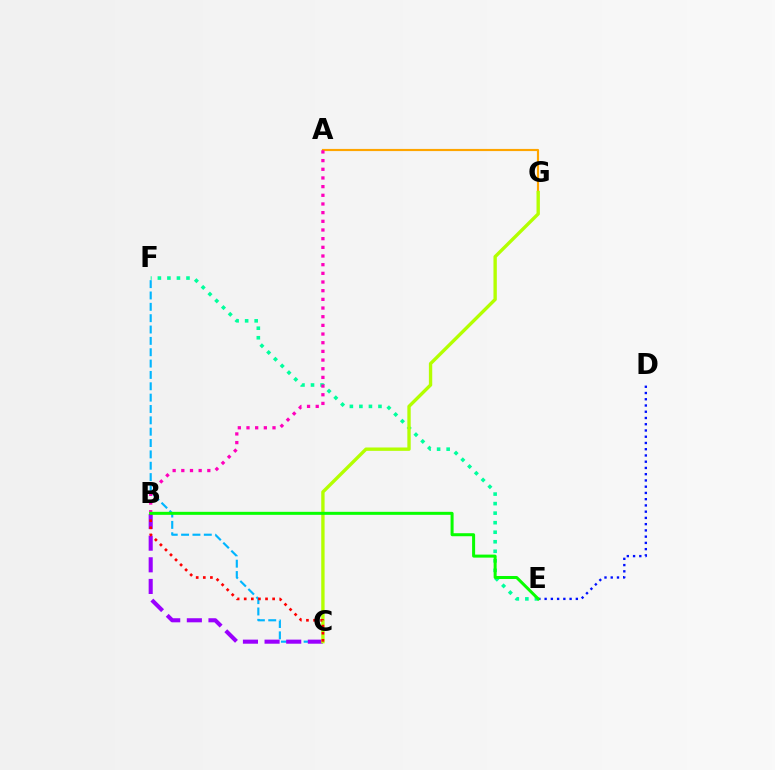{('C', 'F'): [{'color': '#00b5ff', 'line_style': 'dashed', 'thickness': 1.54}], ('A', 'G'): [{'color': '#ffa500', 'line_style': 'solid', 'thickness': 1.55}], ('D', 'E'): [{'color': '#0010ff', 'line_style': 'dotted', 'thickness': 1.7}], ('E', 'F'): [{'color': '#00ff9d', 'line_style': 'dotted', 'thickness': 2.59}], ('B', 'C'): [{'color': '#9b00ff', 'line_style': 'dashed', 'thickness': 2.94}, {'color': '#ff0000', 'line_style': 'dotted', 'thickness': 1.93}], ('C', 'G'): [{'color': '#b3ff00', 'line_style': 'solid', 'thickness': 2.42}], ('A', 'B'): [{'color': '#ff00bd', 'line_style': 'dotted', 'thickness': 2.36}], ('B', 'E'): [{'color': '#08ff00', 'line_style': 'solid', 'thickness': 2.17}]}